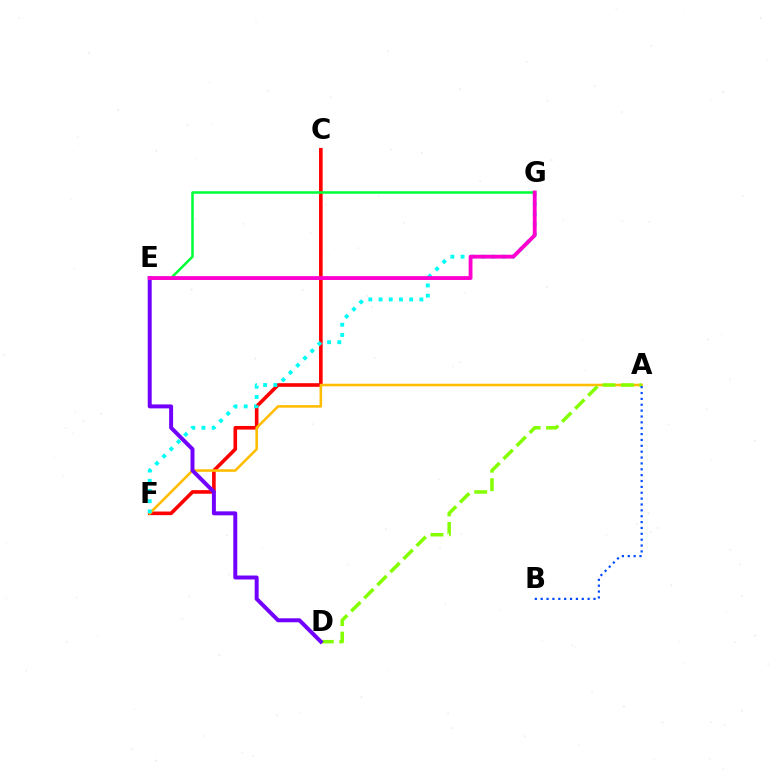{('C', 'F'): [{'color': '#ff0000', 'line_style': 'solid', 'thickness': 2.6}], ('A', 'F'): [{'color': '#ffbd00', 'line_style': 'solid', 'thickness': 1.85}], ('A', 'D'): [{'color': '#84ff00', 'line_style': 'dashed', 'thickness': 2.51}], ('D', 'E'): [{'color': '#7200ff', 'line_style': 'solid', 'thickness': 2.86}], ('F', 'G'): [{'color': '#00fff6', 'line_style': 'dotted', 'thickness': 2.77}], ('E', 'G'): [{'color': '#00ff39', 'line_style': 'solid', 'thickness': 1.81}, {'color': '#ff00cf', 'line_style': 'solid', 'thickness': 2.76}], ('A', 'B'): [{'color': '#004bff', 'line_style': 'dotted', 'thickness': 1.59}]}